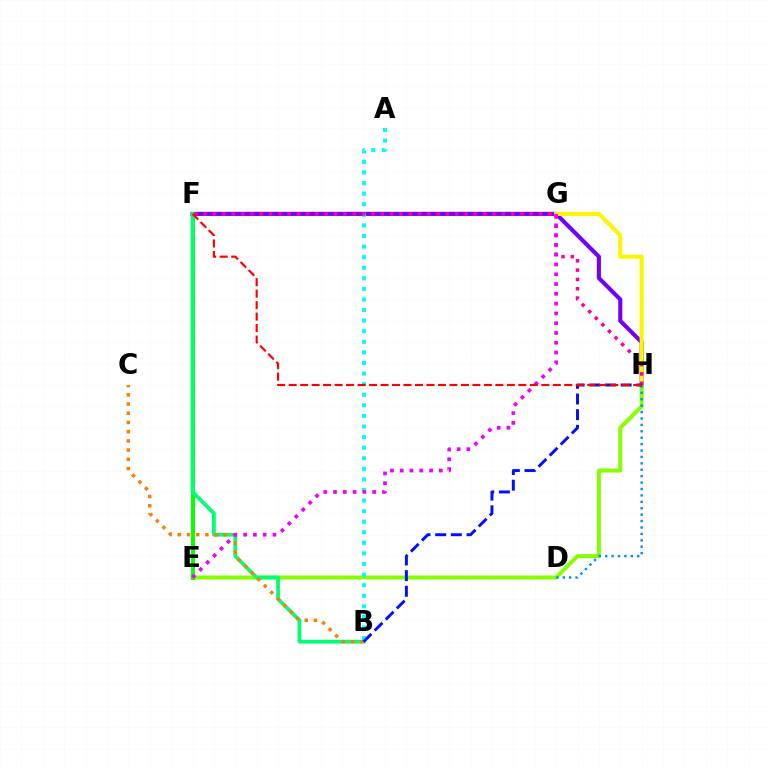{('E', 'H'): [{'color': '#84ff00', 'line_style': 'solid', 'thickness': 2.86}], ('E', 'F'): [{'color': '#08ff00', 'line_style': 'solid', 'thickness': 2.84}], ('F', 'H'): [{'color': '#7200ff', 'line_style': 'solid', 'thickness': 2.95}, {'color': '#ff0094', 'line_style': 'dotted', 'thickness': 2.53}, {'color': '#ff0000', 'line_style': 'dashed', 'thickness': 1.56}], ('B', 'F'): [{'color': '#00ff74', 'line_style': 'solid', 'thickness': 2.71}], ('B', 'C'): [{'color': '#ff7c00', 'line_style': 'dotted', 'thickness': 2.5}], ('A', 'B'): [{'color': '#00fff6', 'line_style': 'dotted', 'thickness': 2.88}], ('G', 'H'): [{'color': '#fcf500', 'line_style': 'solid', 'thickness': 2.94}], ('E', 'G'): [{'color': '#ee00ff', 'line_style': 'dotted', 'thickness': 2.66}], ('D', 'H'): [{'color': '#008cff', 'line_style': 'dotted', 'thickness': 1.74}], ('B', 'H'): [{'color': '#0010ff', 'line_style': 'dashed', 'thickness': 2.13}]}